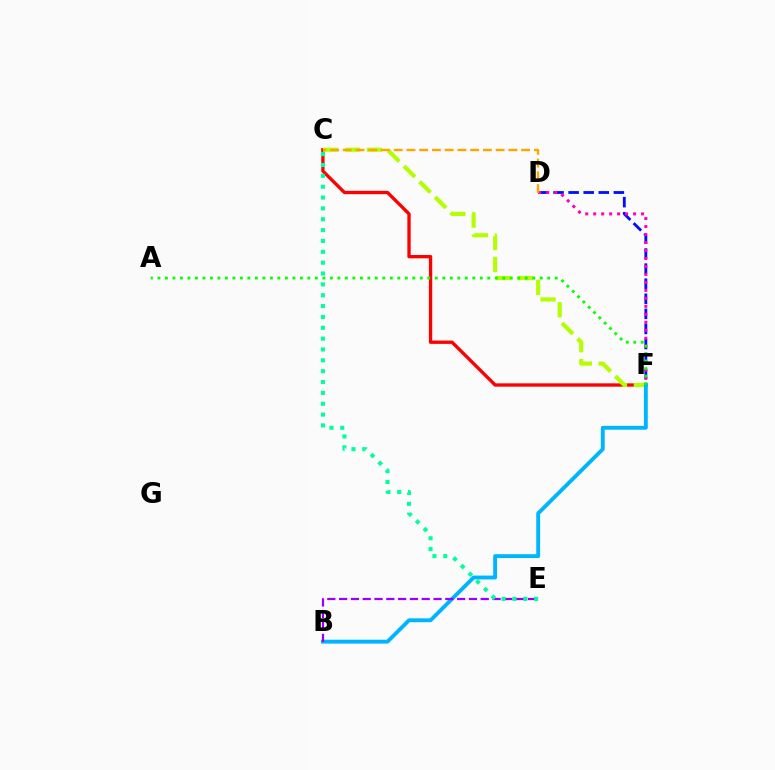{('D', 'F'): [{'color': '#0010ff', 'line_style': 'dashed', 'thickness': 2.05}, {'color': '#ff00bd', 'line_style': 'dotted', 'thickness': 2.17}], ('C', 'F'): [{'color': '#ff0000', 'line_style': 'solid', 'thickness': 2.4}, {'color': '#b3ff00', 'line_style': 'dashed', 'thickness': 2.98}], ('B', 'F'): [{'color': '#00b5ff', 'line_style': 'solid', 'thickness': 2.79}], ('B', 'E'): [{'color': '#9b00ff', 'line_style': 'dashed', 'thickness': 1.6}], ('A', 'F'): [{'color': '#08ff00', 'line_style': 'dotted', 'thickness': 2.04}], ('C', 'D'): [{'color': '#ffa500', 'line_style': 'dashed', 'thickness': 1.73}], ('C', 'E'): [{'color': '#00ff9d', 'line_style': 'dotted', 'thickness': 2.95}]}